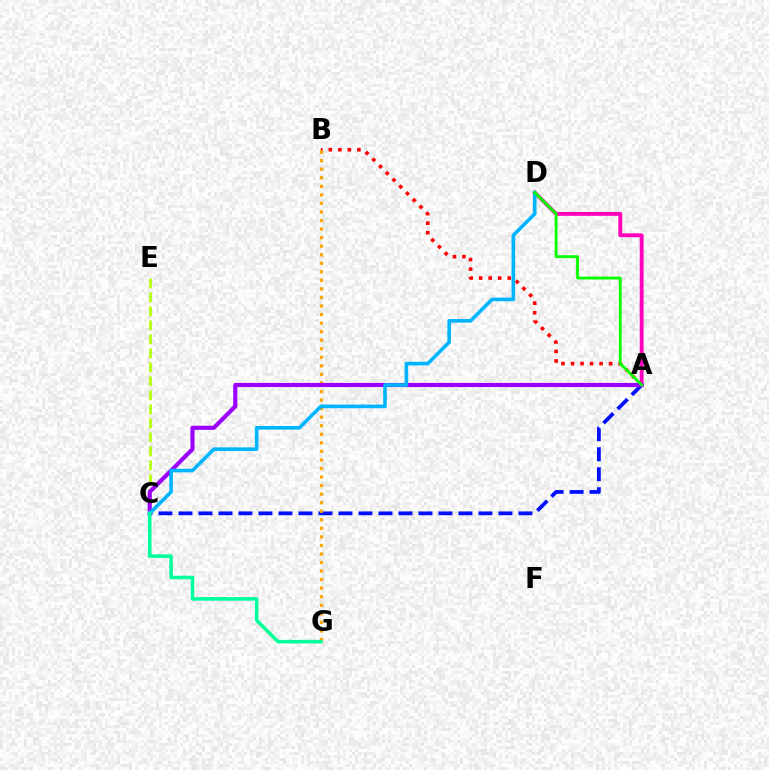{('A', 'C'): [{'color': '#0010ff', 'line_style': 'dashed', 'thickness': 2.72}, {'color': '#9b00ff', 'line_style': 'solid', 'thickness': 2.95}], ('A', 'B'): [{'color': '#ff0000', 'line_style': 'dotted', 'thickness': 2.59}], ('B', 'G'): [{'color': '#ffa500', 'line_style': 'dotted', 'thickness': 2.32}], ('C', 'E'): [{'color': '#b3ff00', 'line_style': 'dashed', 'thickness': 1.9}], ('A', 'D'): [{'color': '#ff00bd', 'line_style': 'solid', 'thickness': 2.78}, {'color': '#08ff00', 'line_style': 'solid', 'thickness': 2.05}], ('C', 'D'): [{'color': '#00b5ff', 'line_style': 'solid', 'thickness': 2.59}], ('C', 'G'): [{'color': '#00ff9d', 'line_style': 'solid', 'thickness': 2.55}]}